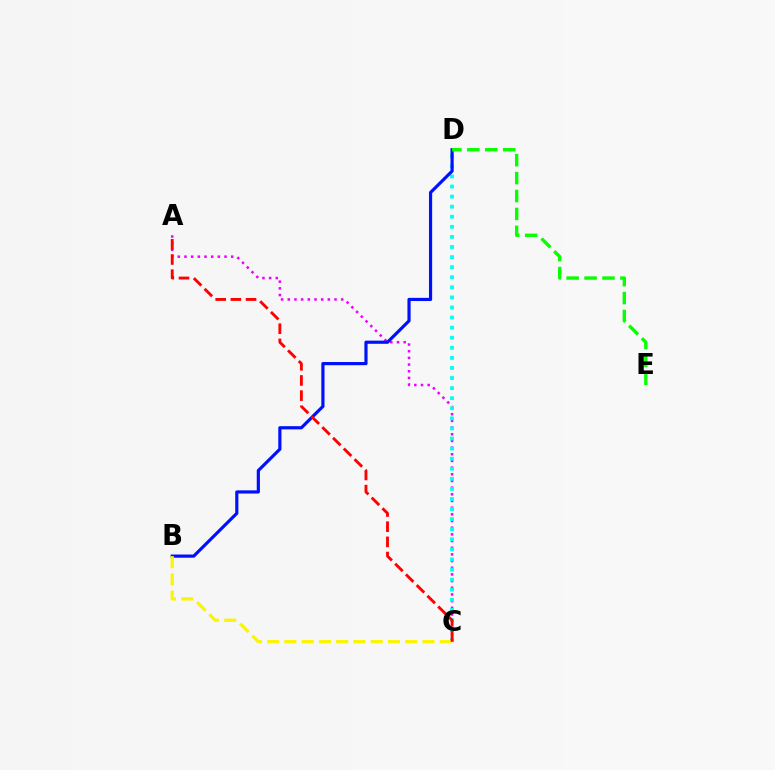{('A', 'C'): [{'color': '#ee00ff', 'line_style': 'dotted', 'thickness': 1.81}, {'color': '#ff0000', 'line_style': 'dashed', 'thickness': 2.06}], ('C', 'D'): [{'color': '#00fff6', 'line_style': 'dotted', 'thickness': 2.74}], ('B', 'D'): [{'color': '#0010ff', 'line_style': 'solid', 'thickness': 2.29}], ('D', 'E'): [{'color': '#08ff00', 'line_style': 'dashed', 'thickness': 2.43}], ('B', 'C'): [{'color': '#fcf500', 'line_style': 'dashed', 'thickness': 2.34}]}